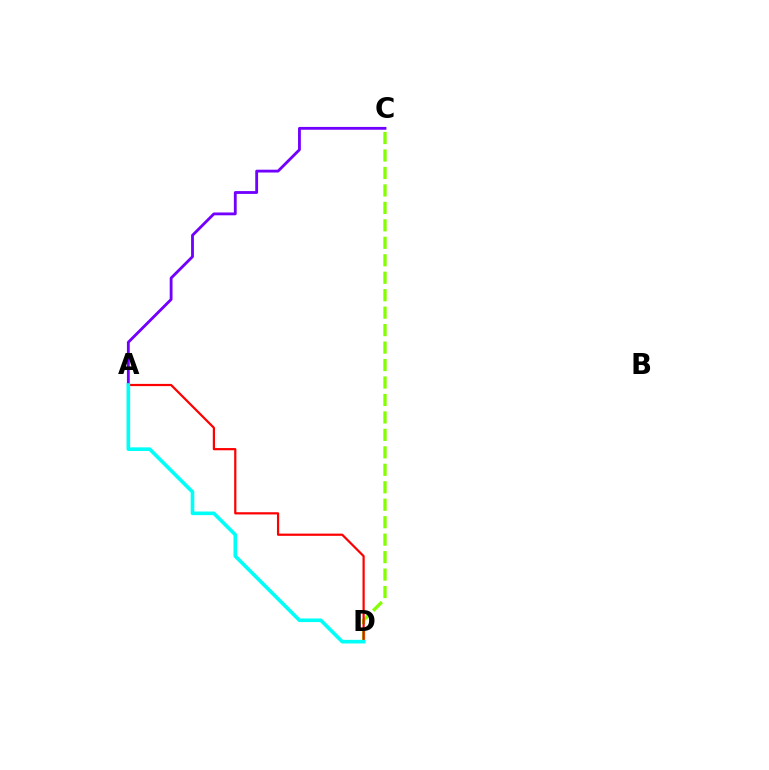{('A', 'C'): [{'color': '#7200ff', 'line_style': 'solid', 'thickness': 2.03}], ('C', 'D'): [{'color': '#84ff00', 'line_style': 'dashed', 'thickness': 2.37}], ('A', 'D'): [{'color': '#ff0000', 'line_style': 'solid', 'thickness': 1.59}, {'color': '#00fff6', 'line_style': 'solid', 'thickness': 2.6}]}